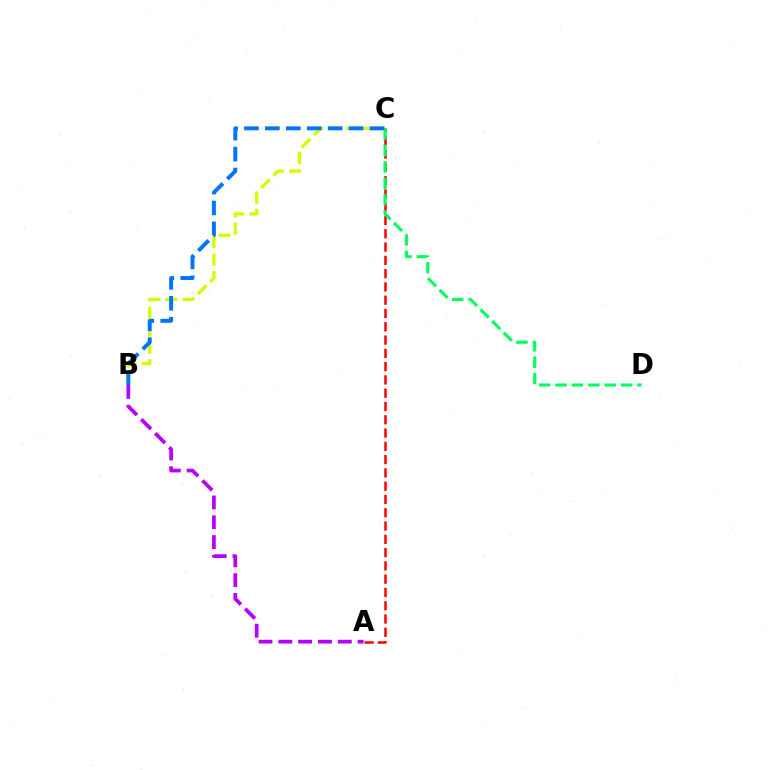{('B', 'C'): [{'color': '#d1ff00', 'line_style': 'dashed', 'thickness': 2.37}, {'color': '#0074ff', 'line_style': 'dashed', 'thickness': 2.84}], ('A', 'C'): [{'color': '#ff0000', 'line_style': 'dashed', 'thickness': 1.8}], ('A', 'B'): [{'color': '#b900ff', 'line_style': 'dashed', 'thickness': 2.69}], ('C', 'D'): [{'color': '#00ff5c', 'line_style': 'dashed', 'thickness': 2.23}]}